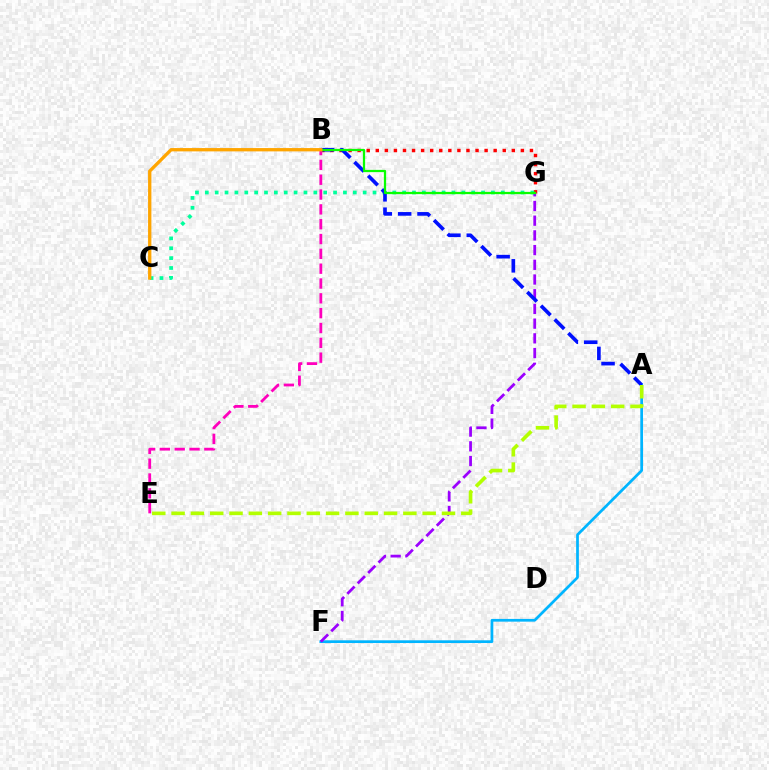{('A', 'F'): [{'color': '#00b5ff', 'line_style': 'solid', 'thickness': 1.97}], ('B', 'G'): [{'color': '#ff0000', 'line_style': 'dotted', 'thickness': 2.46}, {'color': '#08ff00', 'line_style': 'solid', 'thickness': 1.62}], ('C', 'G'): [{'color': '#00ff9d', 'line_style': 'dotted', 'thickness': 2.68}], ('F', 'G'): [{'color': '#9b00ff', 'line_style': 'dashed', 'thickness': 2.0}], ('A', 'B'): [{'color': '#0010ff', 'line_style': 'dashed', 'thickness': 2.63}], ('B', 'E'): [{'color': '#ff00bd', 'line_style': 'dashed', 'thickness': 2.01}], ('B', 'C'): [{'color': '#ffa500', 'line_style': 'solid', 'thickness': 2.38}], ('A', 'E'): [{'color': '#b3ff00', 'line_style': 'dashed', 'thickness': 2.62}]}